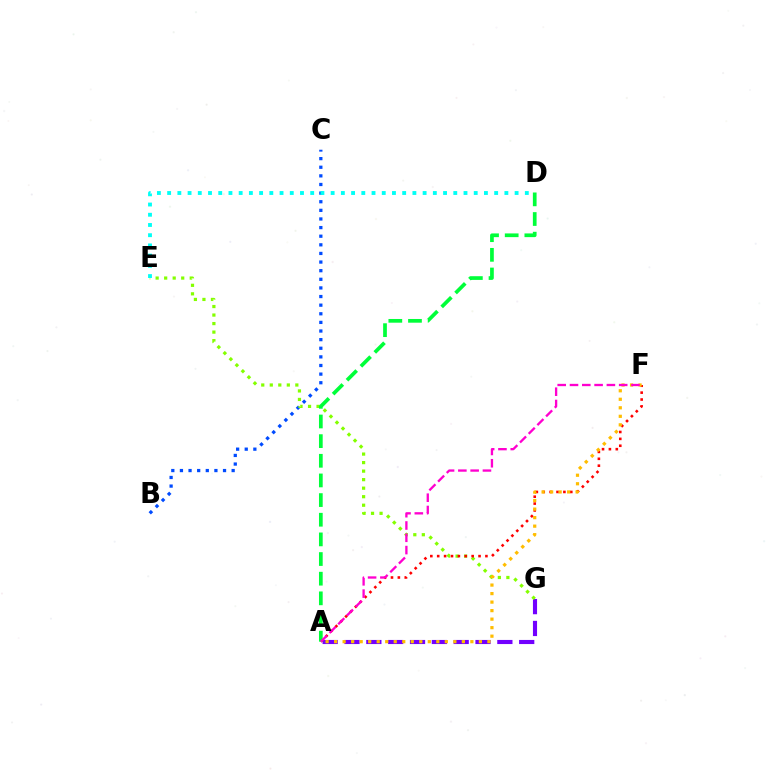{('B', 'C'): [{'color': '#004bff', 'line_style': 'dotted', 'thickness': 2.34}], ('A', 'G'): [{'color': '#7200ff', 'line_style': 'dashed', 'thickness': 2.97}], ('E', 'G'): [{'color': '#84ff00', 'line_style': 'dotted', 'thickness': 2.32}], ('A', 'F'): [{'color': '#ff0000', 'line_style': 'dotted', 'thickness': 1.87}, {'color': '#ffbd00', 'line_style': 'dotted', 'thickness': 2.31}, {'color': '#ff00cf', 'line_style': 'dashed', 'thickness': 1.67}], ('A', 'D'): [{'color': '#00ff39', 'line_style': 'dashed', 'thickness': 2.67}], ('D', 'E'): [{'color': '#00fff6', 'line_style': 'dotted', 'thickness': 2.78}]}